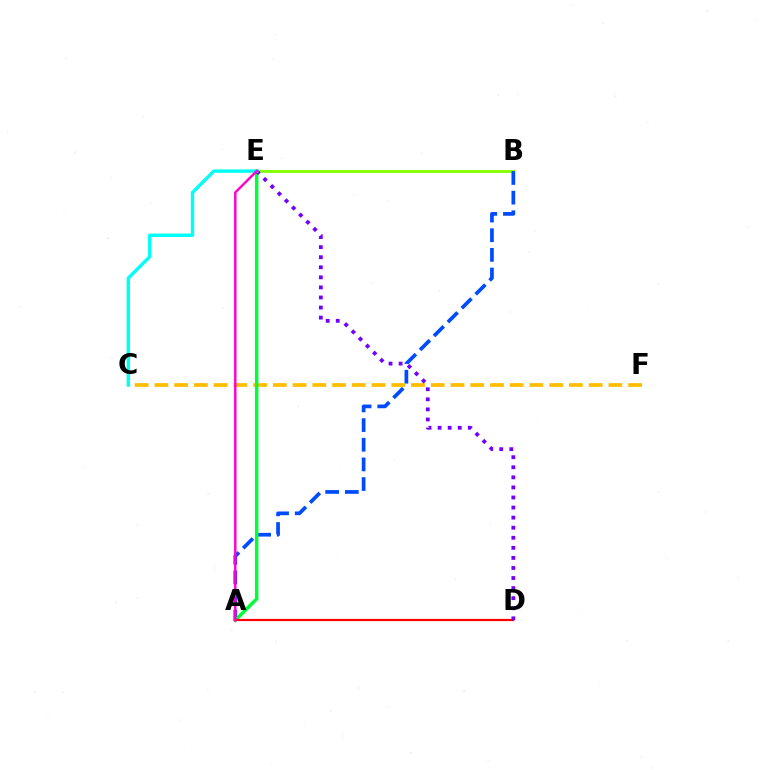{('B', 'E'): [{'color': '#84ff00', 'line_style': 'solid', 'thickness': 2.05}], ('A', 'B'): [{'color': '#004bff', 'line_style': 'dashed', 'thickness': 2.67}], ('C', 'F'): [{'color': '#ffbd00', 'line_style': 'dashed', 'thickness': 2.68}], ('A', 'E'): [{'color': '#00ff39', 'line_style': 'solid', 'thickness': 2.49}, {'color': '#ff00cf', 'line_style': 'solid', 'thickness': 1.76}], ('A', 'D'): [{'color': '#ff0000', 'line_style': 'solid', 'thickness': 1.59}], ('D', 'E'): [{'color': '#7200ff', 'line_style': 'dotted', 'thickness': 2.74}], ('C', 'E'): [{'color': '#00fff6', 'line_style': 'solid', 'thickness': 2.45}]}